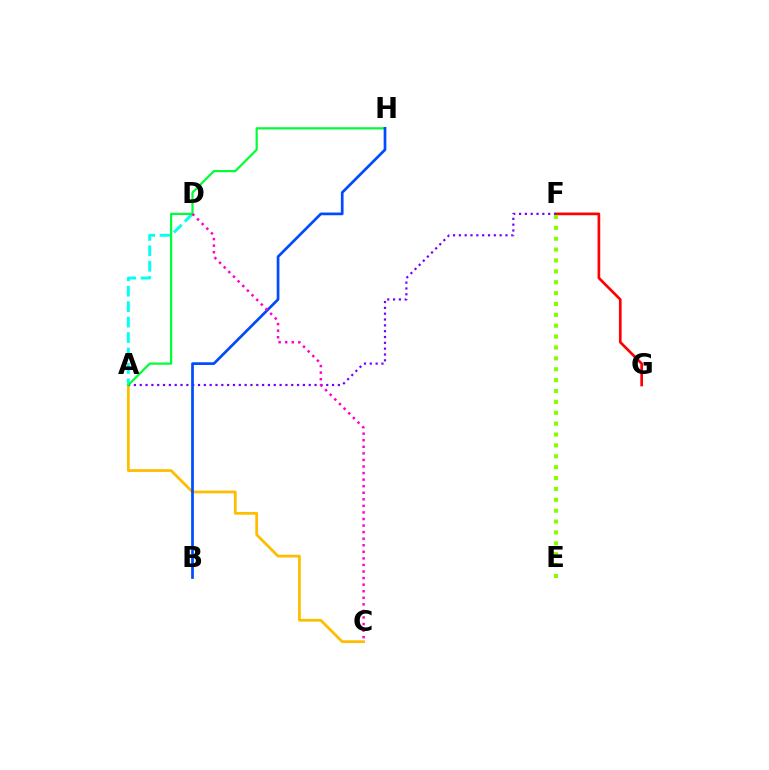{('F', 'G'): [{'color': '#ff0000', 'line_style': 'solid', 'thickness': 1.93}], ('A', 'C'): [{'color': '#ffbd00', 'line_style': 'solid', 'thickness': 1.99}], ('A', 'D'): [{'color': '#00fff6', 'line_style': 'dashed', 'thickness': 2.1}], ('A', 'F'): [{'color': '#7200ff', 'line_style': 'dotted', 'thickness': 1.58}], ('A', 'H'): [{'color': '#00ff39', 'line_style': 'solid', 'thickness': 1.6}], ('B', 'H'): [{'color': '#004bff', 'line_style': 'solid', 'thickness': 1.95}], ('C', 'D'): [{'color': '#ff00cf', 'line_style': 'dotted', 'thickness': 1.78}], ('E', 'F'): [{'color': '#84ff00', 'line_style': 'dotted', 'thickness': 2.96}]}